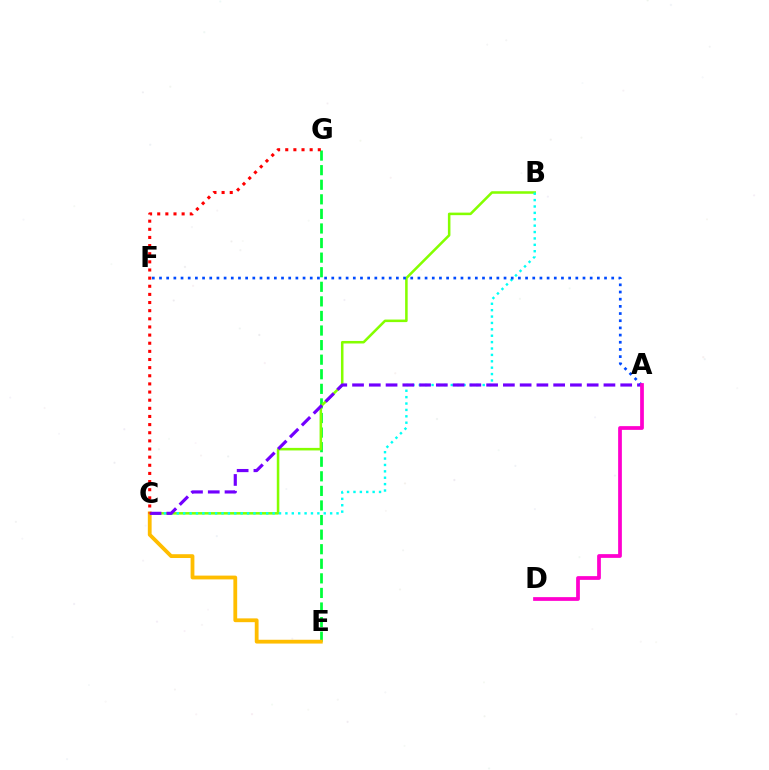{('E', 'G'): [{'color': '#00ff39', 'line_style': 'dashed', 'thickness': 1.98}], ('B', 'C'): [{'color': '#84ff00', 'line_style': 'solid', 'thickness': 1.83}, {'color': '#00fff6', 'line_style': 'dotted', 'thickness': 1.74}], ('C', 'E'): [{'color': '#ffbd00', 'line_style': 'solid', 'thickness': 2.73}], ('A', 'C'): [{'color': '#7200ff', 'line_style': 'dashed', 'thickness': 2.28}], ('A', 'F'): [{'color': '#004bff', 'line_style': 'dotted', 'thickness': 1.95}], ('C', 'G'): [{'color': '#ff0000', 'line_style': 'dotted', 'thickness': 2.21}], ('A', 'D'): [{'color': '#ff00cf', 'line_style': 'solid', 'thickness': 2.69}]}